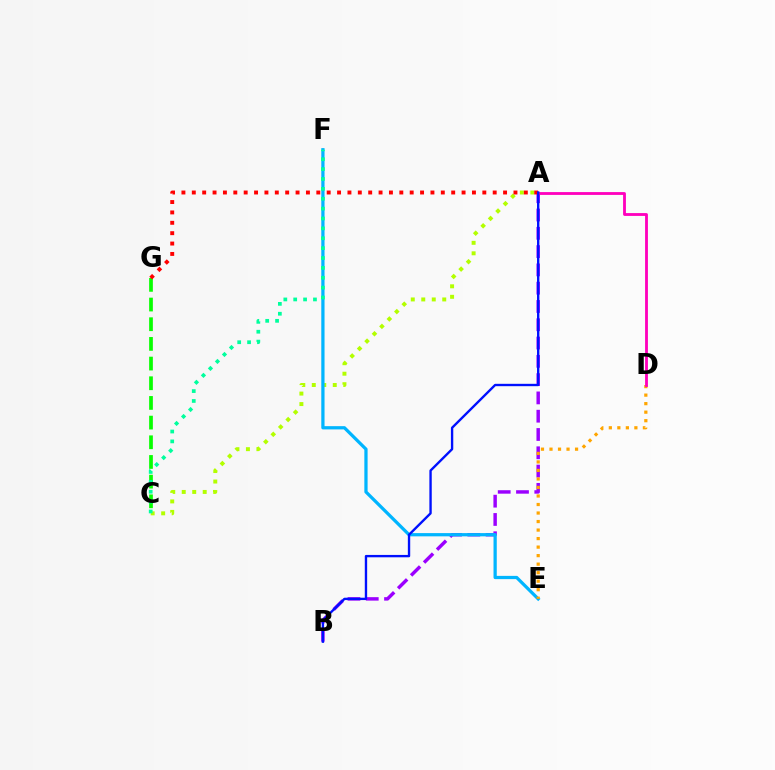{('C', 'G'): [{'color': '#08ff00', 'line_style': 'dashed', 'thickness': 2.67}], ('A', 'B'): [{'color': '#9b00ff', 'line_style': 'dashed', 'thickness': 2.48}, {'color': '#0010ff', 'line_style': 'solid', 'thickness': 1.7}], ('A', 'C'): [{'color': '#b3ff00', 'line_style': 'dotted', 'thickness': 2.85}], ('E', 'F'): [{'color': '#00b5ff', 'line_style': 'solid', 'thickness': 2.34}], ('A', 'G'): [{'color': '#ff0000', 'line_style': 'dotted', 'thickness': 2.82}], ('D', 'E'): [{'color': '#ffa500', 'line_style': 'dotted', 'thickness': 2.31}], ('A', 'D'): [{'color': '#ff00bd', 'line_style': 'solid', 'thickness': 2.04}], ('C', 'F'): [{'color': '#00ff9d', 'line_style': 'dotted', 'thickness': 2.68}]}